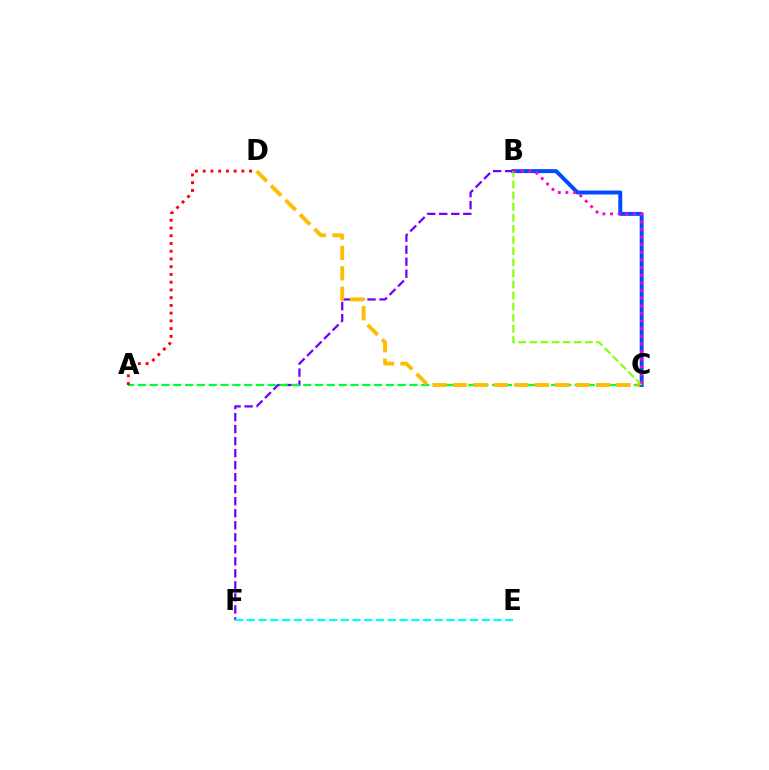{('B', 'F'): [{'color': '#7200ff', 'line_style': 'dashed', 'thickness': 1.63}], ('A', 'C'): [{'color': '#00ff39', 'line_style': 'dashed', 'thickness': 1.6}], ('C', 'D'): [{'color': '#ffbd00', 'line_style': 'dashed', 'thickness': 2.78}], ('B', 'C'): [{'color': '#004bff', 'line_style': 'solid', 'thickness': 2.84}, {'color': '#84ff00', 'line_style': 'dashed', 'thickness': 1.51}, {'color': '#ff00cf', 'line_style': 'dotted', 'thickness': 2.07}], ('E', 'F'): [{'color': '#00fff6', 'line_style': 'dashed', 'thickness': 1.6}], ('A', 'D'): [{'color': '#ff0000', 'line_style': 'dotted', 'thickness': 2.1}]}